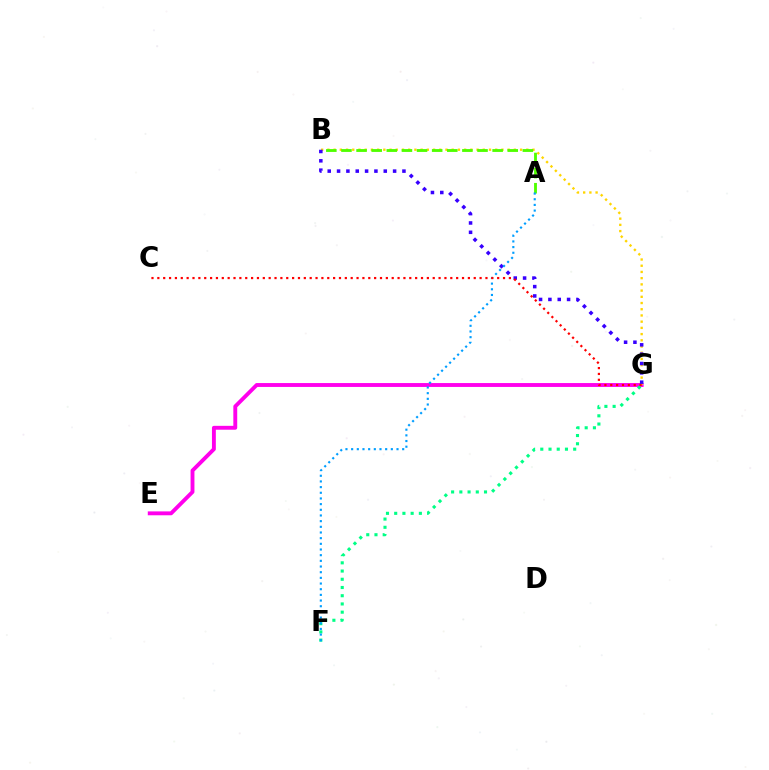{('E', 'G'): [{'color': '#ff00ed', 'line_style': 'solid', 'thickness': 2.79}], ('B', 'G'): [{'color': '#ffd500', 'line_style': 'dotted', 'thickness': 1.69}, {'color': '#3700ff', 'line_style': 'dotted', 'thickness': 2.54}], ('A', 'B'): [{'color': '#4fff00', 'line_style': 'dashed', 'thickness': 2.05}], ('F', 'G'): [{'color': '#00ff86', 'line_style': 'dotted', 'thickness': 2.23}], ('A', 'F'): [{'color': '#009eff', 'line_style': 'dotted', 'thickness': 1.54}], ('C', 'G'): [{'color': '#ff0000', 'line_style': 'dotted', 'thickness': 1.59}]}